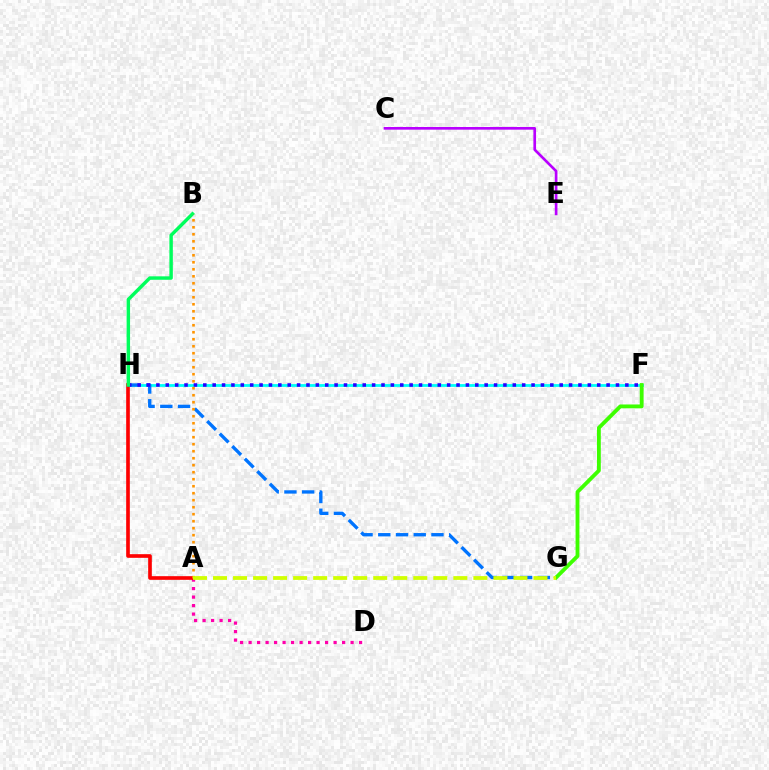{('F', 'H'): [{'color': '#00fff6', 'line_style': 'solid', 'thickness': 2.01}, {'color': '#2500ff', 'line_style': 'dotted', 'thickness': 2.55}], ('A', 'D'): [{'color': '#ff00ac', 'line_style': 'dotted', 'thickness': 2.31}], ('G', 'H'): [{'color': '#0074ff', 'line_style': 'dashed', 'thickness': 2.41}], ('A', 'H'): [{'color': '#ff0000', 'line_style': 'solid', 'thickness': 2.63}], ('C', 'E'): [{'color': '#b900ff', 'line_style': 'solid', 'thickness': 1.92}], ('B', 'H'): [{'color': '#00ff5c', 'line_style': 'solid', 'thickness': 2.48}], ('A', 'B'): [{'color': '#ff9400', 'line_style': 'dotted', 'thickness': 1.9}], ('F', 'G'): [{'color': '#3dff00', 'line_style': 'solid', 'thickness': 2.76}], ('A', 'G'): [{'color': '#d1ff00', 'line_style': 'dashed', 'thickness': 2.72}]}